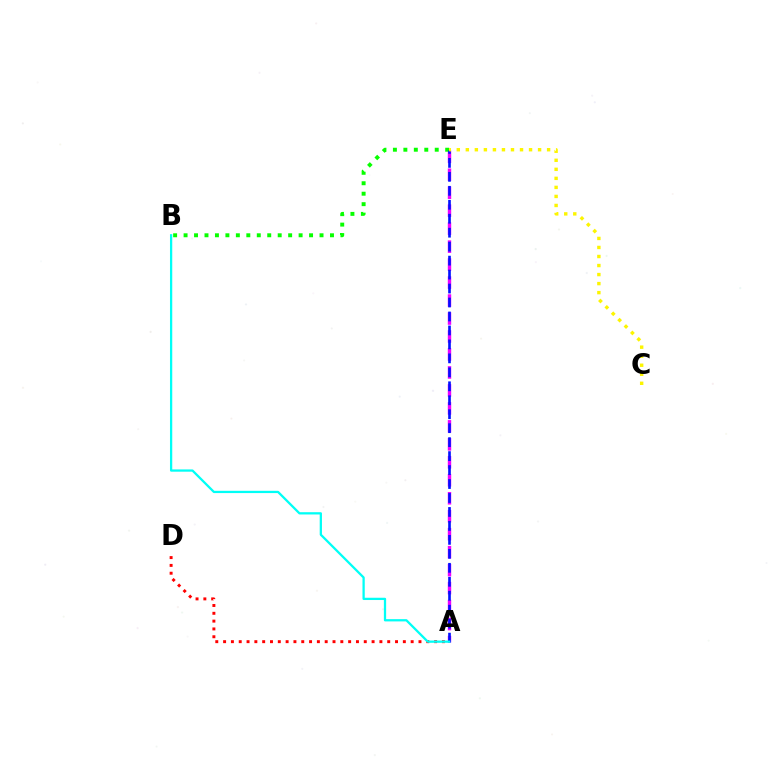{('A', 'E'): [{'color': '#ee00ff', 'line_style': 'dashed', 'thickness': 2.44}, {'color': '#0010ff', 'line_style': 'dashed', 'thickness': 1.9}], ('B', 'E'): [{'color': '#08ff00', 'line_style': 'dotted', 'thickness': 2.84}], ('C', 'E'): [{'color': '#fcf500', 'line_style': 'dotted', 'thickness': 2.45}], ('A', 'D'): [{'color': '#ff0000', 'line_style': 'dotted', 'thickness': 2.12}], ('A', 'B'): [{'color': '#00fff6', 'line_style': 'solid', 'thickness': 1.63}]}